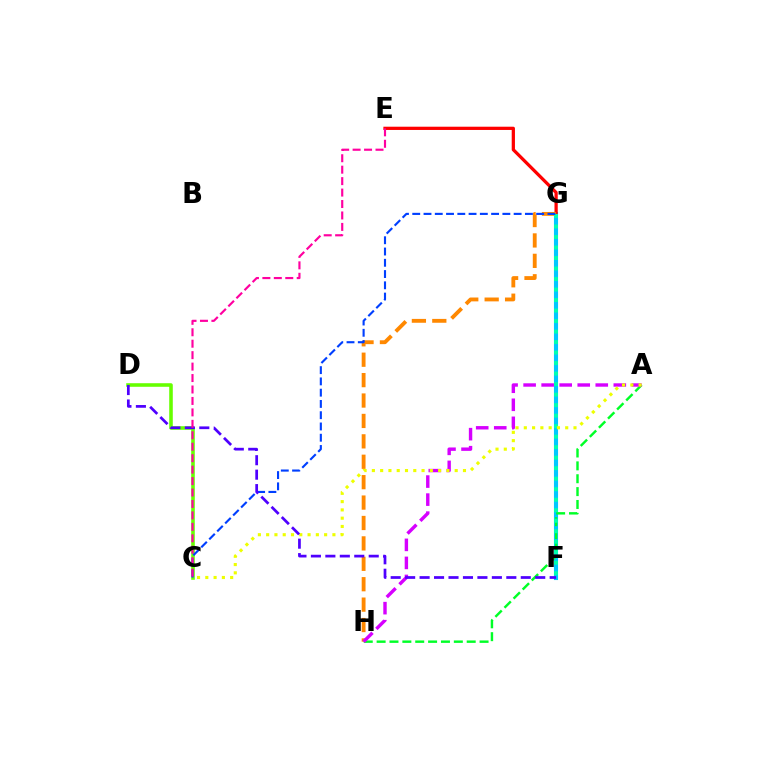{('F', 'G'): [{'color': '#00c7ff', 'line_style': 'solid', 'thickness': 2.95}, {'color': '#00ffaf', 'line_style': 'dotted', 'thickness': 2.86}], ('E', 'G'): [{'color': '#ff0000', 'line_style': 'solid', 'thickness': 2.34}], ('G', 'H'): [{'color': '#ff8800', 'line_style': 'dashed', 'thickness': 2.77}], ('A', 'H'): [{'color': '#00ff27', 'line_style': 'dashed', 'thickness': 1.75}, {'color': '#d600ff', 'line_style': 'dashed', 'thickness': 2.45}], ('C', 'D'): [{'color': '#66ff00', 'line_style': 'solid', 'thickness': 2.57}], ('C', 'G'): [{'color': '#003fff', 'line_style': 'dashed', 'thickness': 1.53}], ('A', 'C'): [{'color': '#eeff00', 'line_style': 'dotted', 'thickness': 2.25}], ('D', 'F'): [{'color': '#4f00ff', 'line_style': 'dashed', 'thickness': 1.96}], ('C', 'E'): [{'color': '#ff00a0', 'line_style': 'dashed', 'thickness': 1.56}]}